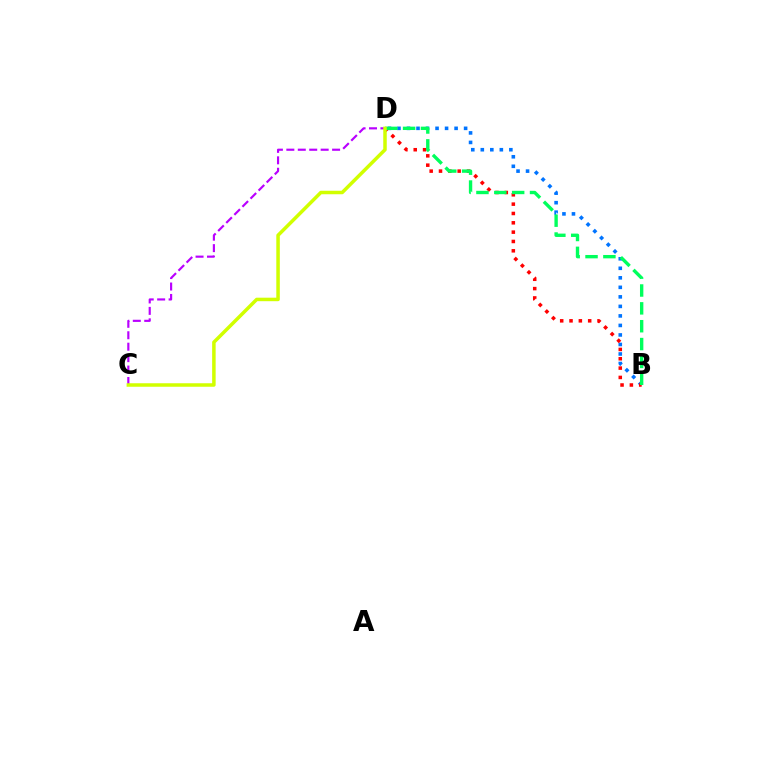{('B', 'D'): [{'color': '#0074ff', 'line_style': 'dotted', 'thickness': 2.59}, {'color': '#ff0000', 'line_style': 'dotted', 'thickness': 2.54}, {'color': '#00ff5c', 'line_style': 'dashed', 'thickness': 2.43}], ('C', 'D'): [{'color': '#b900ff', 'line_style': 'dashed', 'thickness': 1.55}, {'color': '#d1ff00', 'line_style': 'solid', 'thickness': 2.52}]}